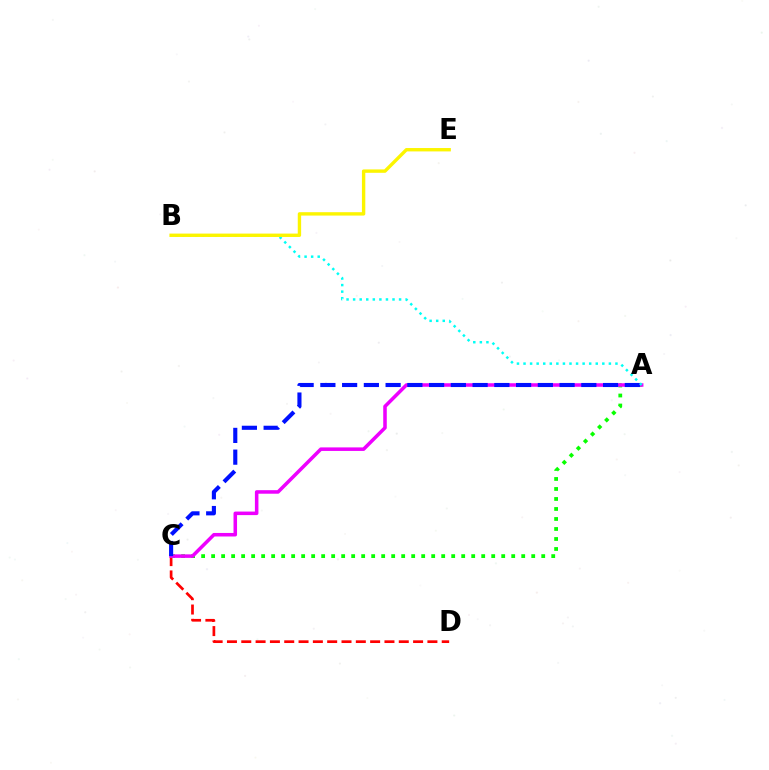{('C', 'D'): [{'color': '#ff0000', 'line_style': 'dashed', 'thickness': 1.95}], ('A', 'C'): [{'color': '#08ff00', 'line_style': 'dotted', 'thickness': 2.72}, {'color': '#ee00ff', 'line_style': 'solid', 'thickness': 2.55}, {'color': '#0010ff', 'line_style': 'dashed', 'thickness': 2.95}], ('A', 'B'): [{'color': '#00fff6', 'line_style': 'dotted', 'thickness': 1.78}], ('B', 'E'): [{'color': '#fcf500', 'line_style': 'solid', 'thickness': 2.43}]}